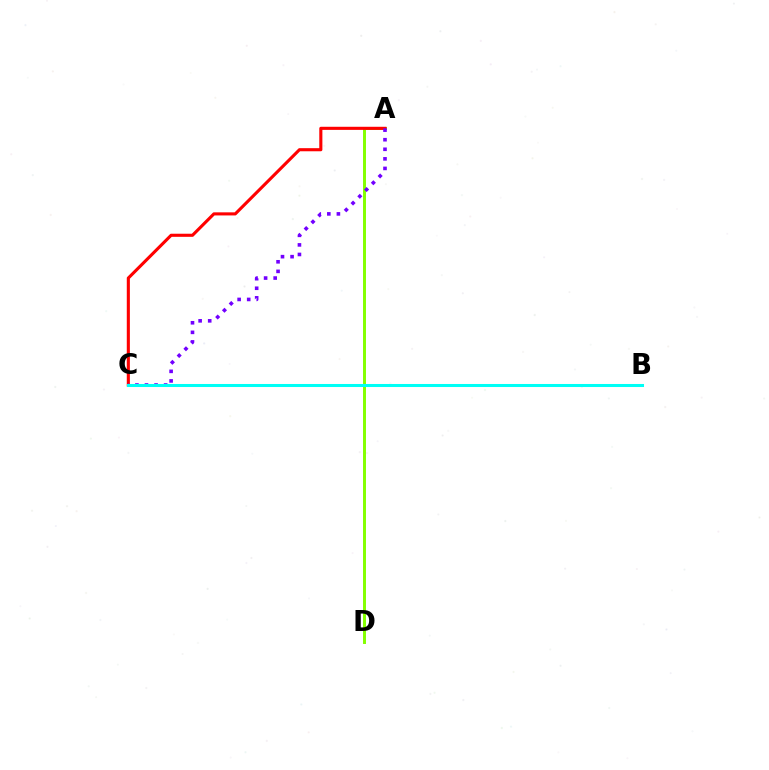{('A', 'D'): [{'color': '#84ff00', 'line_style': 'solid', 'thickness': 2.12}], ('A', 'C'): [{'color': '#ff0000', 'line_style': 'solid', 'thickness': 2.23}, {'color': '#7200ff', 'line_style': 'dotted', 'thickness': 2.6}], ('B', 'C'): [{'color': '#00fff6', 'line_style': 'solid', 'thickness': 2.19}]}